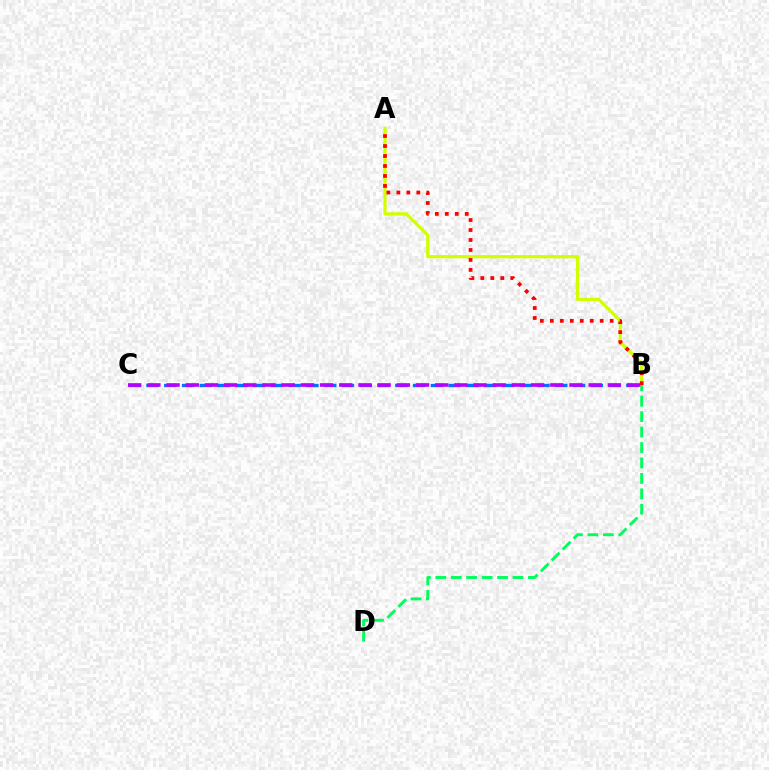{('A', 'B'): [{'color': '#d1ff00', 'line_style': 'solid', 'thickness': 2.32}, {'color': '#ff0000', 'line_style': 'dotted', 'thickness': 2.71}], ('B', 'C'): [{'color': '#0074ff', 'line_style': 'dashed', 'thickness': 2.41}, {'color': '#b900ff', 'line_style': 'dashed', 'thickness': 2.61}], ('B', 'D'): [{'color': '#00ff5c', 'line_style': 'dashed', 'thickness': 2.1}]}